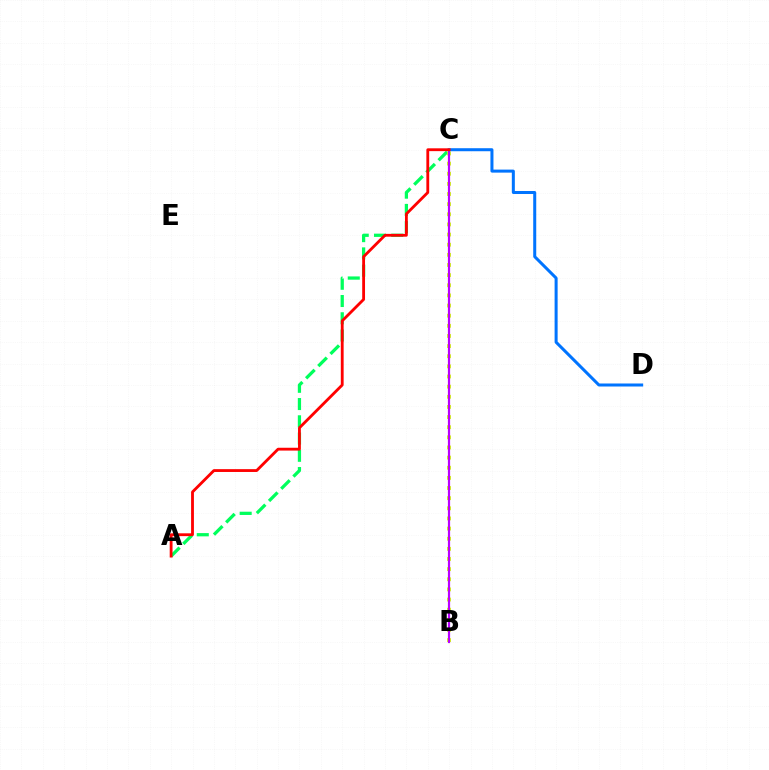{('A', 'C'): [{'color': '#00ff5c', 'line_style': 'dashed', 'thickness': 2.34}, {'color': '#ff0000', 'line_style': 'solid', 'thickness': 2.03}], ('B', 'C'): [{'color': '#d1ff00', 'line_style': 'dotted', 'thickness': 2.75}, {'color': '#b900ff', 'line_style': 'solid', 'thickness': 1.59}], ('C', 'D'): [{'color': '#0074ff', 'line_style': 'solid', 'thickness': 2.17}]}